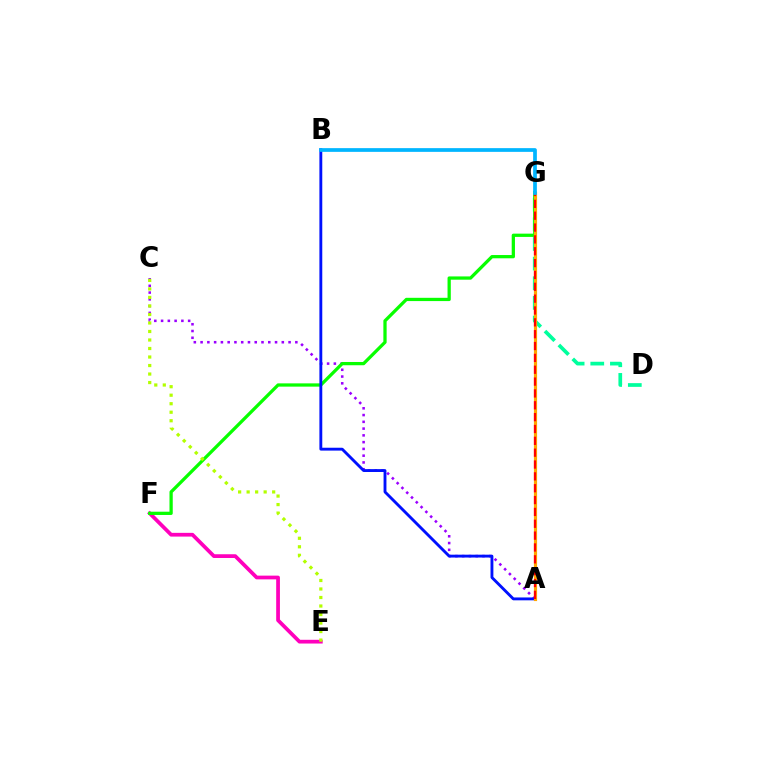{('A', 'C'): [{'color': '#9b00ff', 'line_style': 'dotted', 'thickness': 1.84}], ('D', 'G'): [{'color': '#00ff9d', 'line_style': 'dashed', 'thickness': 2.67}], ('E', 'F'): [{'color': '#ff00bd', 'line_style': 'solid', 'thickness': 2.69}], ('F', 'G'): [{'color': '#08ff00', 'line_style': 'solid', 'thickness': 2.35}], ('A', 'B'): [{'color': '#0010ff', 'line_style': 'solid', 'thickness': 2.06}], ('A', 'G'): [{'color': '#ffa500', 'line_style': 'solid', 'thickness': 2.28}, {'color': '#ff0000', 'line_style': 'dashed', 'thickness': 1.61}], ('C', 'E'): [{'color': '#b3ff00', 'line_style': 'dotted', 'thickness': 2.31}], ('B', 'G'): [{'color': '#00b5ff', 'line_style': 'solid', 'thickness': 2.69}]}